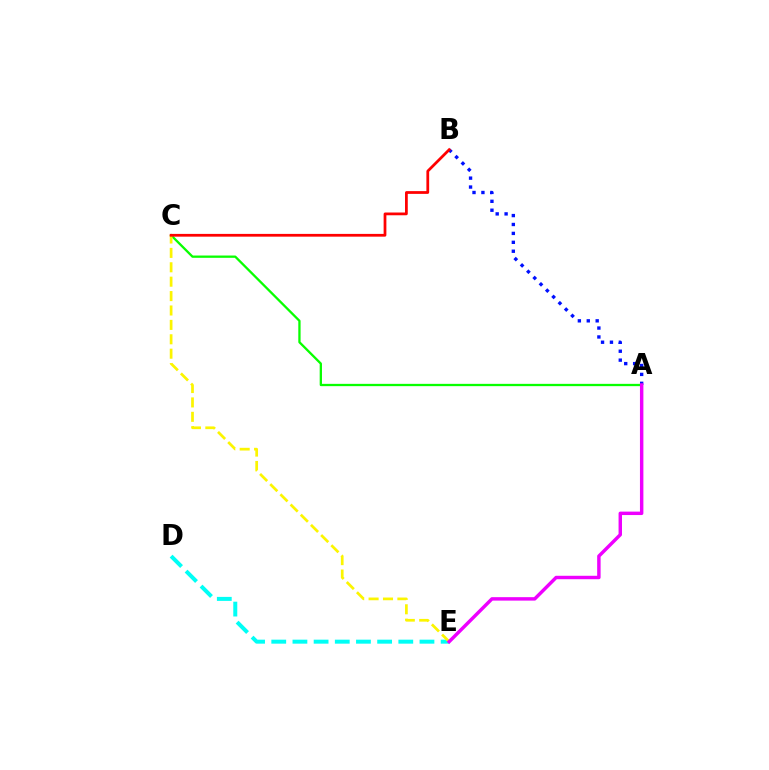{('D', 'E'): [{'color': '#00fff6', 'line_style': 'dashed', 'thickness': 2.88}], ('A', 'B'): [{'color': '#0010ff', 'line_style': 'dotted', 'thickness': 2.42}], ('A', 'C'): [{'color': '#08ff00', 'line_style': 'solid', 'thickness': 1.65}], ('C', 'E'): [{'color': '#fcf500', 'line_style': 'dashed', 'thickness': 1.96}], ('A', 'E'): [{'color': '#ee00ff', 'line_style': 'solid', 'thickness': 2.48}], ('B', 'C'): [{'color': '#ff0000', 'line_style': 'solid', 'thickness': 1.98}]}